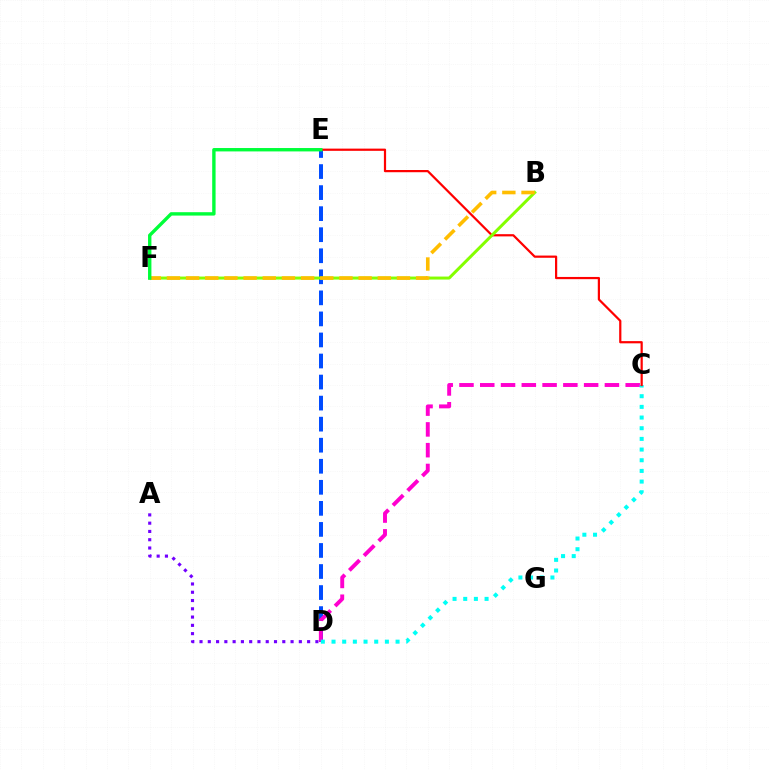{('D', 'E'): [{'color': '#004bff', 'line_style': 'dashed', 'thickness': 2.86}], ('C', 'D'): [{'color': '#ff00cf', 'line_style': 'dashed', 'thickness': 2.82}, {'color': '#00fff6', 'line_style': 'dotted', 'thickness': 2.9}], ('C', 'E'): [{'color': '#ff0000', 'line_style': 'solid', 'thickness': 1.59}], ('A', 'D'): [{'color': '#7200ff', 'line_style': 'dotted', 'thickness': 2.25}], ('B', 'F'): [{'color': '#84ff00', 'line_style': 'solid', 'thickness': 2.16}, {'color': '#ffbd00', 'line_style': 'dashed', 'thickness': 2.6}], ('E', 'F'): [{'color': '#00ff39', 'line_style': 'solid', 'thickness': 2.44}]}